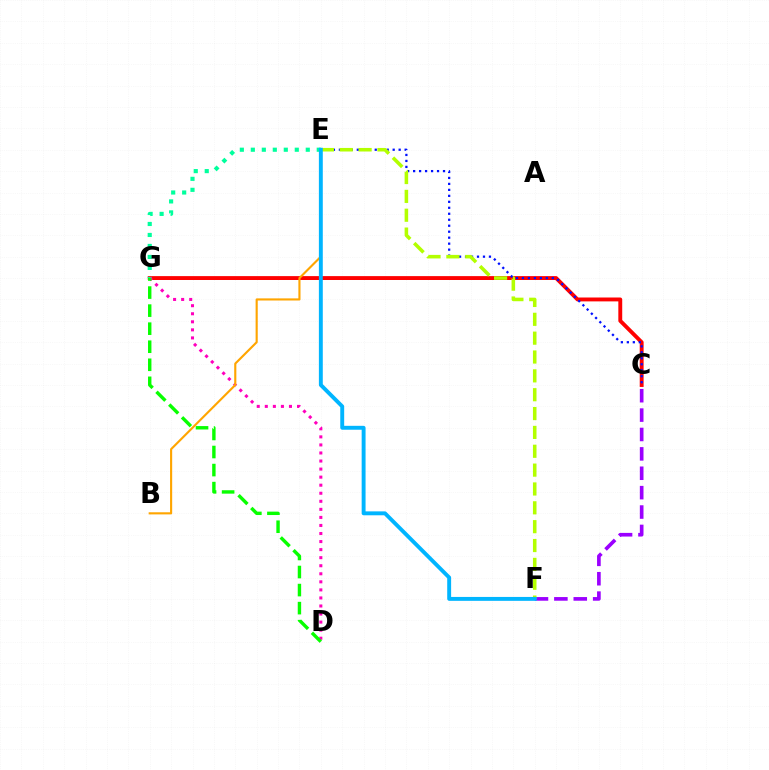{('C', 'G'): [{'color': '#ff0000', 'line_style': 'solid', 'thickness': 2.79}], ('C', 'F'): [{'color': '#9b00ff', 'line_style': 'dashed', 'thickness': 2.63}], ('C', 'E'): [{'color': '#0010ff', 'line_style': 'dotted', 'thickness': 1.62}], ('E', 'G'): [{'color': '#00ff9d', 'line_style': 'dotted', 'thickness': 2.99}], ('D', 'G'): [{'color': '#ff00bd', 'line_style': 'dotted', 'thickness': 2.19}, {'color': '#08ff00', 'line_style': 'dashed', 'thickness': 2.45}], ('B', 'E'): [{'color': '#ffa500', 'line_style': 'solid', 'thickness': 1.53}], ('E', 'F'): [{'color': '#b3ff00', 'line_style': 'dashed', 'thickness': 2.56}, {'color': '#00b5ff', 'line_style': 'solid', 'thickness': 2.81}]}